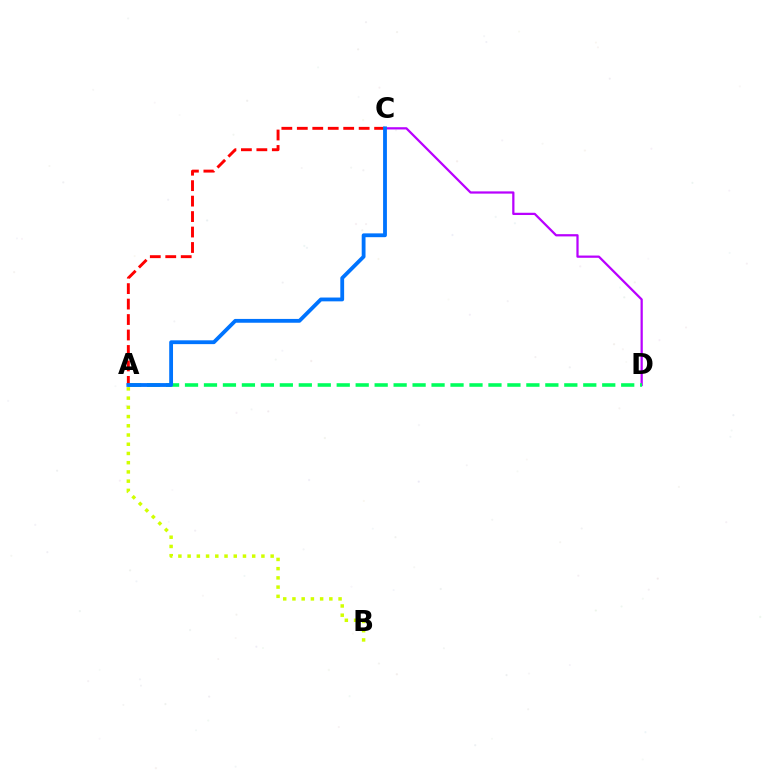{('C', 'D'): [{'color': '#b900ff', 'line_style': 'solid', 'thickness': 1.62}], ('A', 'D'): [{'color': '#00ff5c', 'line_style': 'dashed', 'thickness': 2.58}], ('A', 'C'): [{'color': '#ff0000', 'line_style': 'dashed', 'thickness': 2.1}, {'color': '#0074ff', 'line_style': 'solid', 'thickness': 2.75}], ('A', 'B'): [{'color': '#d1ff00', 'line_style': 'dotted', 'thickness': 2.51}]}